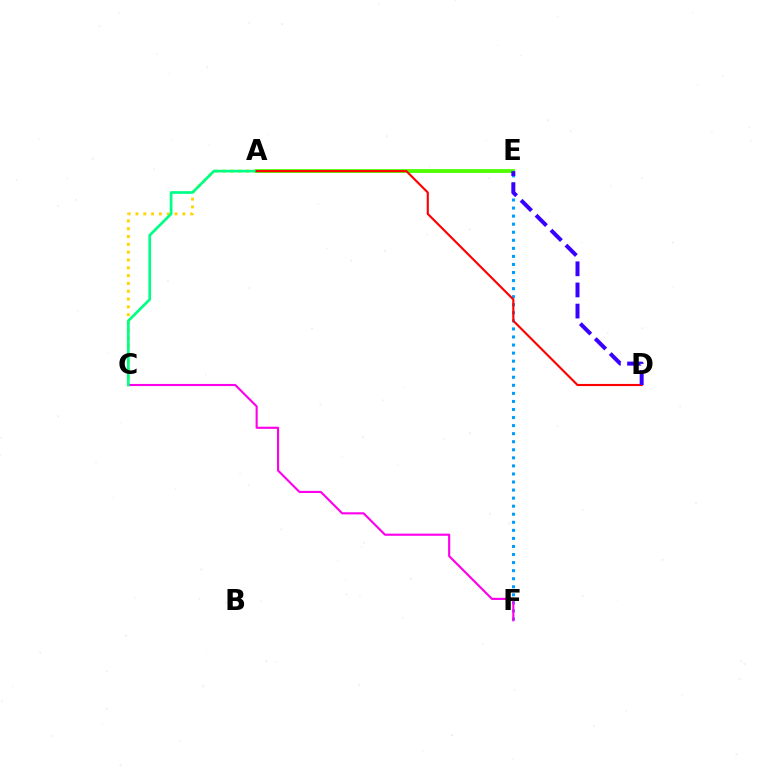{('A', 'C'): [{'color': '#ffd500', 'line_style': 'dotted', 'thickness': 2.12}, {'color': '#00ff86', 'line_style': 'solid', 'thickness': 1.95}], ('E', 'F'): [{'color': '#009eff', 'line_style': 'dotted', 'thickness': 2.19}], ('A', 'E'): [{'color': '#4fff00', 'line_style': 'solid', 'thickness': 2.75}], ('C', 'F'): [{'color': '#ff00ed', 'line_style': 'solid', 'thickness': 1.53}], ('A', 'D'): [{'color': '#ff0000', 'line_style': 'solid', 'thickness': 1.54}], ('D', 'E'): [{'color': '#3700ff', 'line_style': 'dashed', 'thickness': 2.87}]}